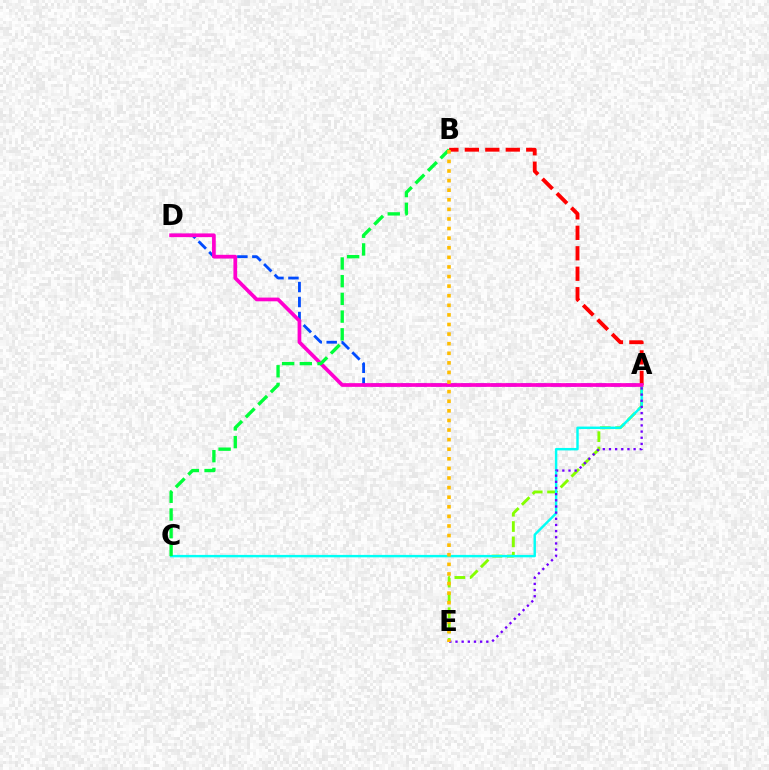{('A', 'B'): [{'color': '#ff0000', 'line_style': 'dashed', 'thickness': 2.78}], ('A', 'D'): [{'color': '#004bff', 'line_style': 'dashed', 'thickness': 2.04}, {'color': '#ff00cf', 'line_style': 'solid', 'thickness': 2.67}], ('A', 'E'): [{'color': '#84ff00', 'line_style': 'dashed', 'thickness': 2.08}, {'color': '#7200ff', 'line_style': 'dotted', 'thickness': 1.67}], ('A', 'C'): [{'color': '#00fff6', 'line_style': 'solid', 'thickness': 1.75}], ('B', 'C'): [{'color': '#00ff39', 'line_style': 'dashed', 'thickness': 2.41}], ('B', 'E'): [{'color': '#ffbd00', 'line_style': 'dotted', 'thickness': 2.61}]}